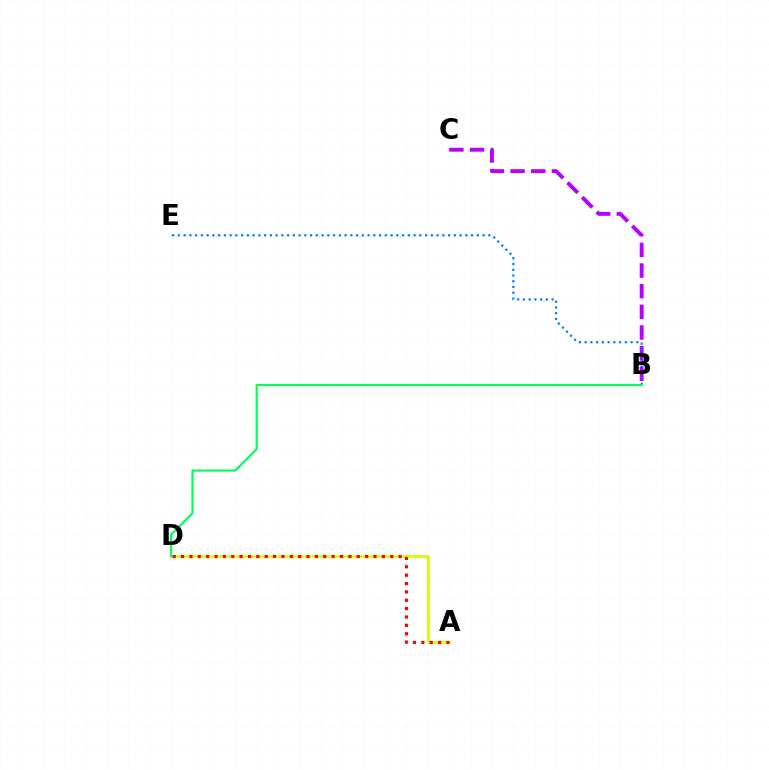{('B', 'C'): [{'color': '#b900ff', 'line_style': 'dashed', 'thickness': 2.81}], ('B', 'E'): [{'color': '#0074ff', 'line_style': 'dotted', 'thickness': 1.56}], ('A', 'D'): [{'color': '#d1ff00', 'line_style': 'solid', 'thickness': 1.94}, {'color': '#ff0000', 'line_style': 'dotted', 'thickness': 2.27}], ('B', 'D'): [{'color': '#00ff5c', 'line_style': 'solid', 'thickness': 1.56}]}